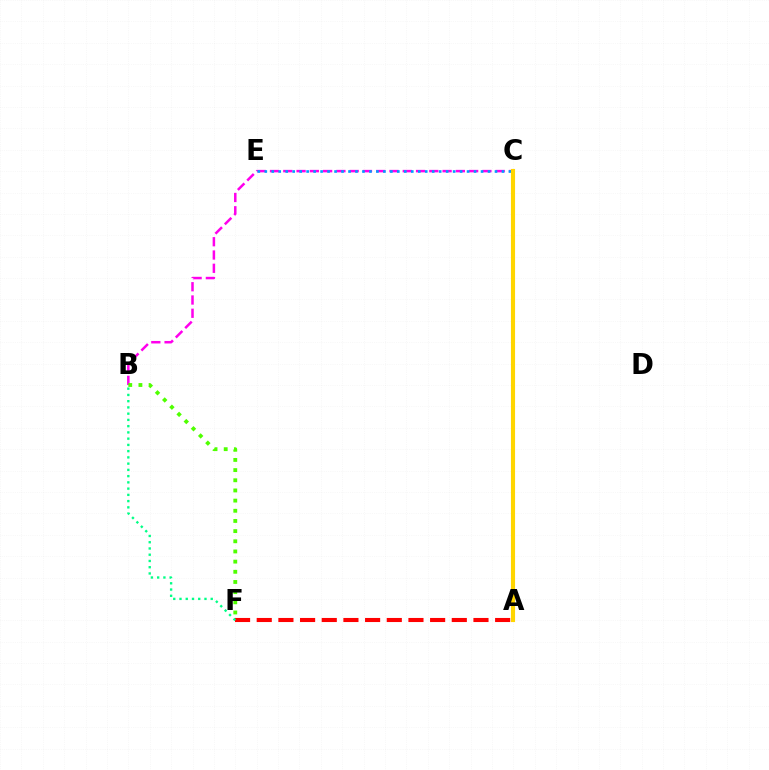{('A', 'F'): [{'color': '#ff0000', 'line_style': 'dashed', 'thickness': 2.94}], ('A', 'C'): [{'color': '#3700ff', 'line_style': 'dashed', 'thickness': 2.03}, {'color': '#ffd500', 'line_style': 'solid', 'thickness': 2.97}], ('B', 'C'): [{'color': '#ff00ed', 'line_style': 'dashed', 'thickness': 1.8}], ('B', 'F'): [{'color': '#4fff00', 'line_style': 'dotted', 'thickness': 2.76}, {'color': '#00ff86', 'line_style': 'dotted', 'thickness': 1.7}], ('C', 'E'): [{'color': '#009eff', 'line_style': 'dotted', 'thickness': 1.9}]}